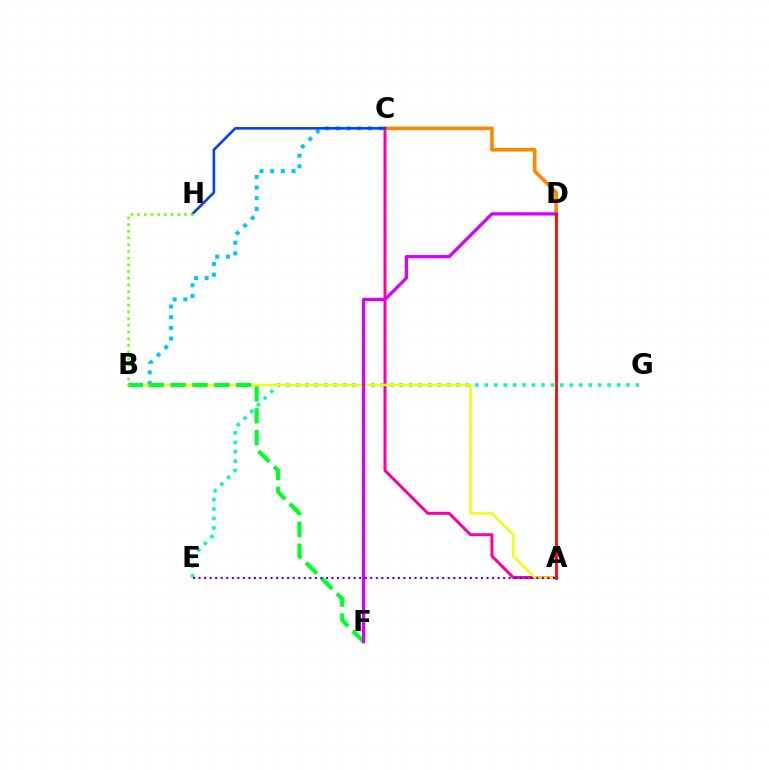{('A', 'C'): [{'color': '#ff00a0', 'line_style': 'solid', 'thickness': 2.16}], ('C', 'D'): [{'color': '#ff8800', 'line_style': 'solid', 'thickness': 2.63}], ('E', 'G'): [{'color': '#00ffaf', 'line_style': 'dotted', 'thickness': 2.57}], ('A', 'B'): [{'color': '#eeff00', 'line_style': 'solid', 'thickness': 1.74}], ('B', 'C'): [{'color': '#00c7ff', 'line_style': 'dotted', 'thickness': 2.9}], ('B', 'F'): [{'color': '#00ff27', 'line_style': 'dashed', 'thickness': 2.97}], ('D', 'F'): [{'color': '#d600ff', 'line_style': 'solid', 'thickness': 2.34}], ('C', 'H'): [{'color': '#003fff', 'line_style': 'solid', 'thickness': 1.86}], ('B', 'H'): [{'color': '#66ff00', 'line_style': 'dotted', 'thickness': 1.82}], ('A', 'E'): [{'color': '#4f00ff', 'line_style': 'dotted', 'thickness': 1.5}], ('A', 'D'): [{'color': '#ff0000', 'line_style': 'solid', 'thickness': 1.98}]}